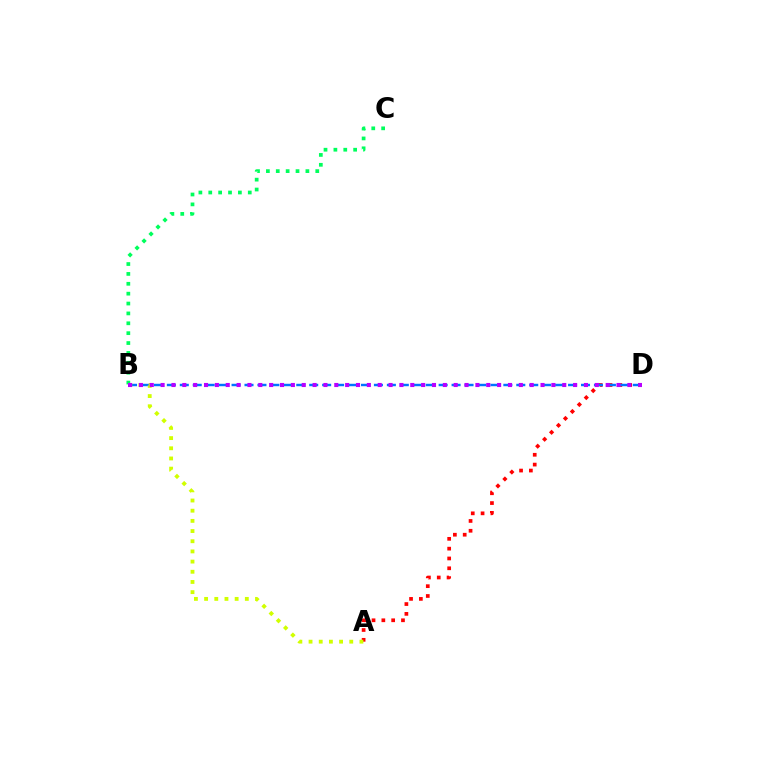{('A', 'D'): [{'color': '#ff0000', 'line_style': 'dotted', 'thickness': 2.67}], ('B', 'C'): [{'color': '#00ff5c', 'line_style': 'dotted', 'thickness': 2.68}], ('B', 'D'): [{'color': '#0074ff', 'line_style': 'dashed', 'thickness': 1.76}, {'color': '#b900ff', 'line_style': 'dotted', 'thickness': 2.95}], ('A', 'B'): [{'color': '#d1ff00', 'line_style': 'dotted', 'thickness': 2.77}]}